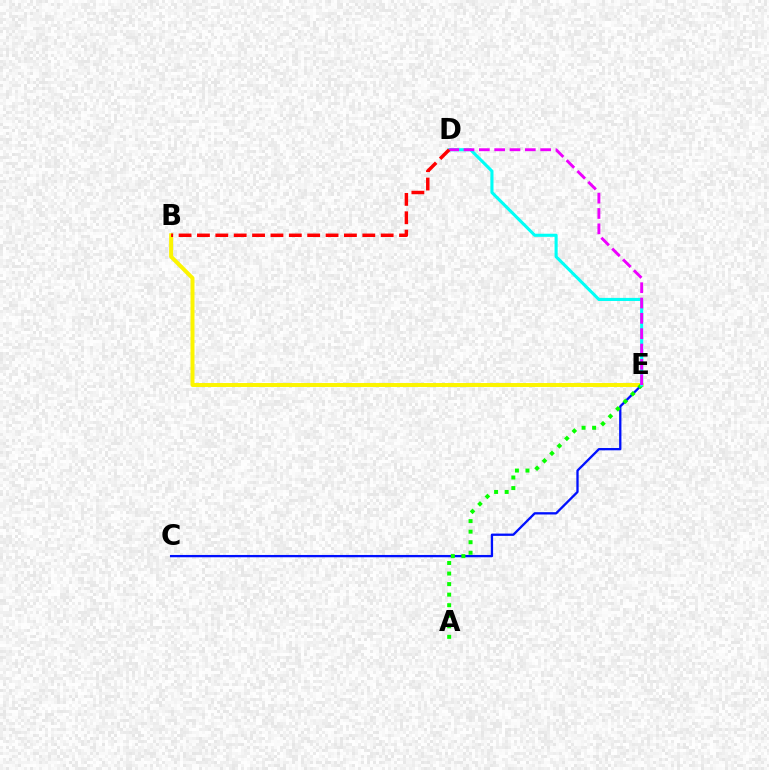{('B', 'E'): [{'color': '#fcf500', 'line_style': 'solid', 'thickness': 2.85}], ('C', 'E'): [{'color': '#0010ff', 'line_style': 'solid', 'thickness': 1.66}], ('A', 'E'): [{'color': '#08ff00', 'line_style': 'dotted', 'thickness': 2.87}], ('D', 'E'): [{'color': '#00fff6', 'line_style': 'solid', 'thickness': 2.23}, {'color': '#ee00ff', 'line_style': 'dashed', 'thickness': 2.08}], ('B', 'D'): [{'color': '#ff0000', 'line_style': 'dashed', 'thickness': 2.5}]}